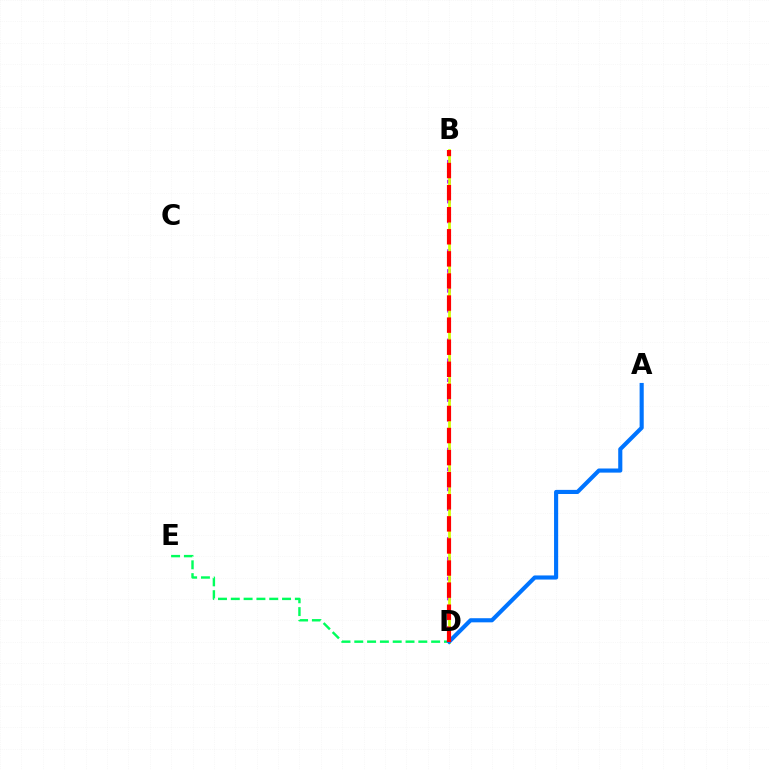{('B', 'D'): [{'color': '#b900ff', 'line_style': 'dotted', 'thickness': 2.7}, {'color': '#d1ff00', 'line_style': 'solid', 'thickness': 1.96}, {'color': '#ff0000', 'line_style': 'dashed', 'thickness': 3.0}], ('D', 'E'): [{'color': '#00ff5c', 'line_style': 'dashed', 'thickness': 1.74}], ('A', 'D'): [{'color': '#0074ff', 'line_style': 'solid', 'thickness': 2.97}]}